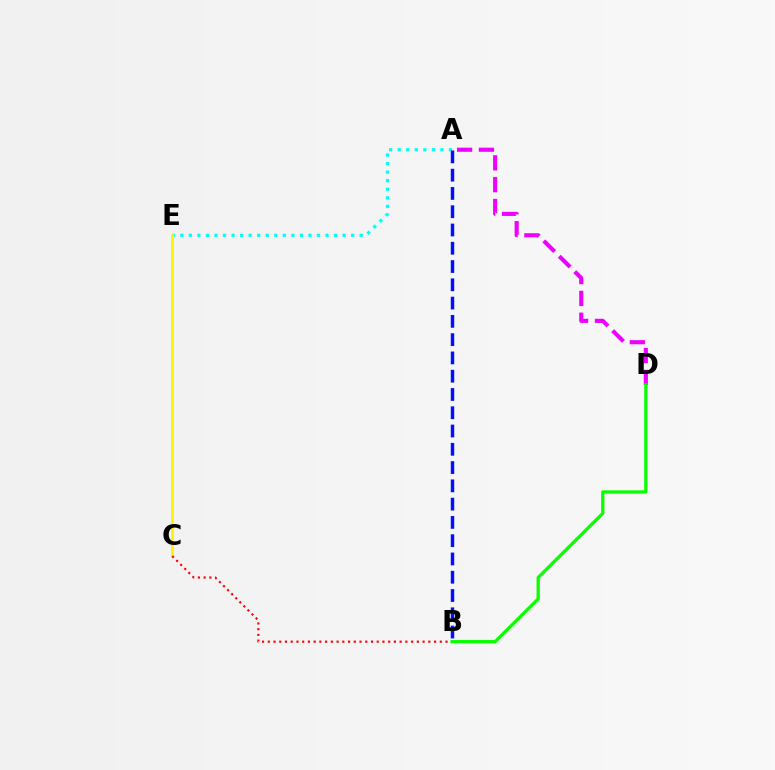{('A', 'E'): [{'color': '#00fff6', 'line_style': 'dotted', 'thickness': 2.32}], ('C', 'E'): [{'color': '#fcf500', 'line_style': 'solid', 'thickness': 2.04}], ('B', 'C'): [{'color': '#ff0000', 'line_style': 'dotted', 'thickness': 1.56}], ('A', 'D'): [{'color': '#ee00ff', 'line_style': 'dashed', 'thickness': 2.97}], ('B', 'D'): [{'color': '#08ff00', 'line_style': 'solid', 'thickness': 2.34}], ('A', 'B'): [{'color': '#0010ff', 'line_style': 'dashed', 'thickness': 2.48}]}